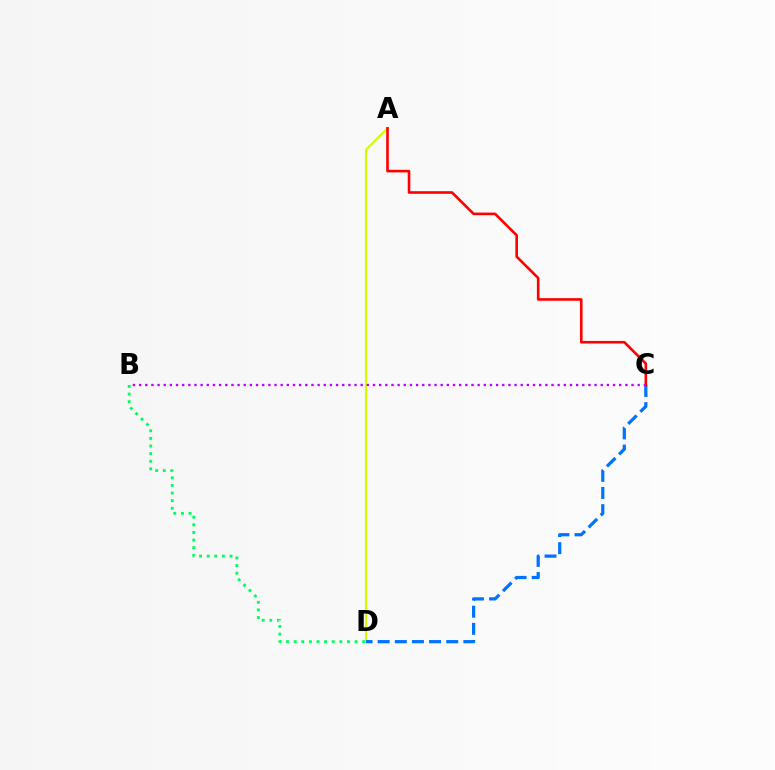{('A', 'D'): [{'color': '#d1ff00', 'line_style': 'solid', 'thickness': 1.56}], ('B', 'D'): [{'color': '#00ff5c', 'line_style': 'dotted', 'thickness': 2.07}], ('C', 'D'): [{'color': '#0074ff', 'line_style': 'dashed', 'thickness': 2.33}], ('A', 'C'): [{'color': '#ff0000', 'line_style': 'solid', 'thickness': 1.88}], ('B', 'C'): [{'color': '#b900ff', 'line_style': 'dotted', 'thickness': 1.67}]}